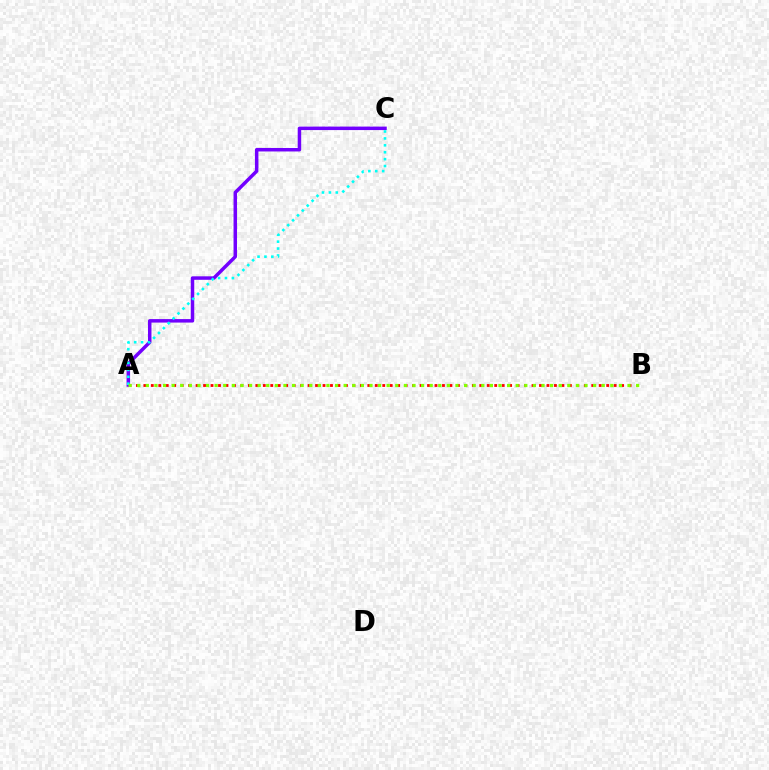{('A', 'B'): [{'color': '#ff0000', 'line_style': 'dotted', 'thickness': 2.03}, {'color': '#84ff00', 'line_style': 'dotted', 'thickness': 2.34}], ('A', 'C'): [{'color': '#7200ff', 'line_style': 'solid', 'thickness': 2.51}, {'color': '#00fff6', 'line_style': 'dotted', 'thickness': 1.88}]}